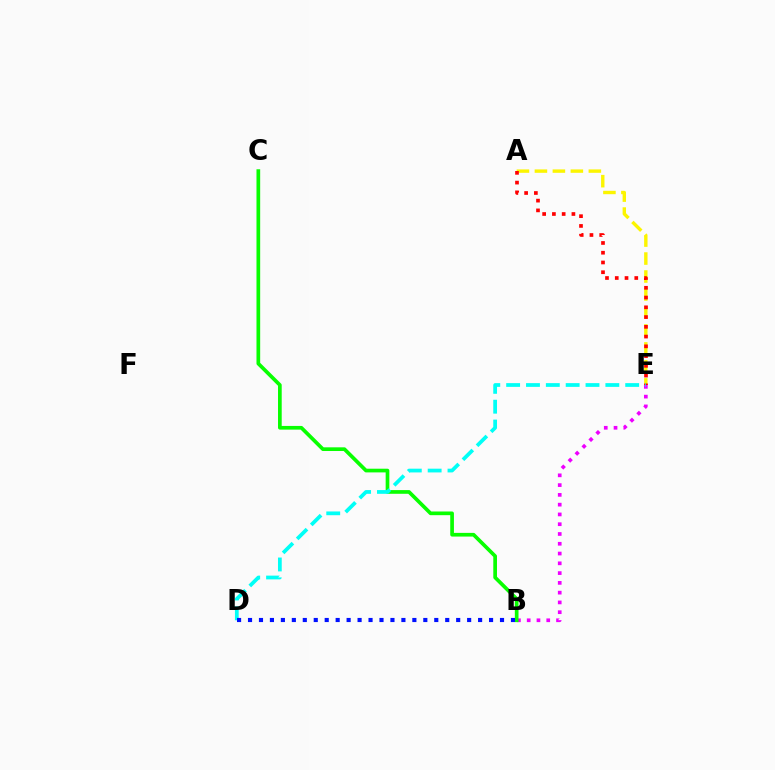{('B', 'E'): [{'color': '#ee00ff', 'line_style': 'dotted', 'thickness': 2.66}], ('A', 'E'): [{'color': '#fcf500', 'line_style': 'dashed', 'thickness': 2.44}, {'color': '#ff0000', 'line_style': 'dotted', 'thickness': 2.65}], ('B', 'C'): [{'color': '#08ff00', 'line_style': 'solid', 'thickness': 2.66}], ('D', 'E'): [{'color': '#00fff6', 'line_style': 'dashed', 'thickness': 2.7}], ('B', 'D'): [{'color': '#0010ff', 'line_style': 'dotted', 'thickness': 2.98}]}